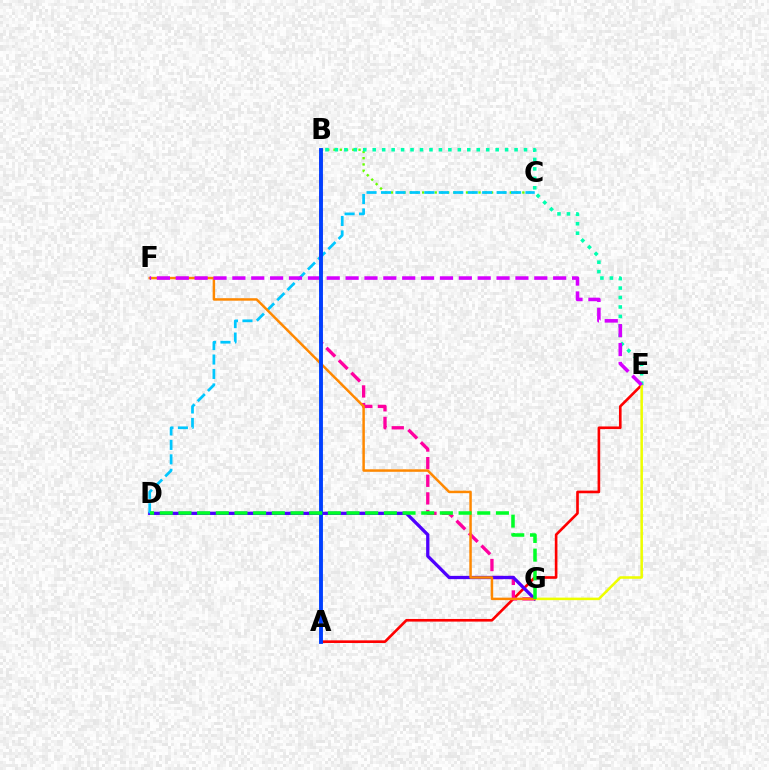{('B', 'C'): [{'color': '#66ff00', 'line_style': 'dotted', 'thickness': 1.7}], ('A', 'E'): [{'color': '#ff0000', 'line_style': 'solid', 'thickness': 1.9}], ('B', 'G'): [{'color': '#ff00a0', 'line_style': 'dashed', 'thickness': 2.39}], ('D', 'G'): [{'color': '#4f00ff', 'line_style': 'solid', 'thickness': 2.36}, {'color': '#00ff27', 'line_style': 'dashed', 'thickness': 2.54}], ('C', 'D'): [{'color': '#00c7ff', 'line_style': 'dashed', 'thickness': 1.96}], ('E', 'G'): [{'color': '#eeff00', 'line_style': 'solid', 'thickness': 1.83}], ('F', 'G'): [{'color': '#ff8800', 'line_style': 'solid', 'thickness': 1.79}], ('B', 'E'): [{'color': '#00ffaf', 'line_style': 'dotted', 'thickness': 2.57}], ('E', 'F'): [{'color': '#d600ff', 'line_style': 'dashed', 'thickness': 2.56}], ('A', 'B'): [{'color': '#003fff', 'line_style': 'solid', 'thickness': 2.79}]}